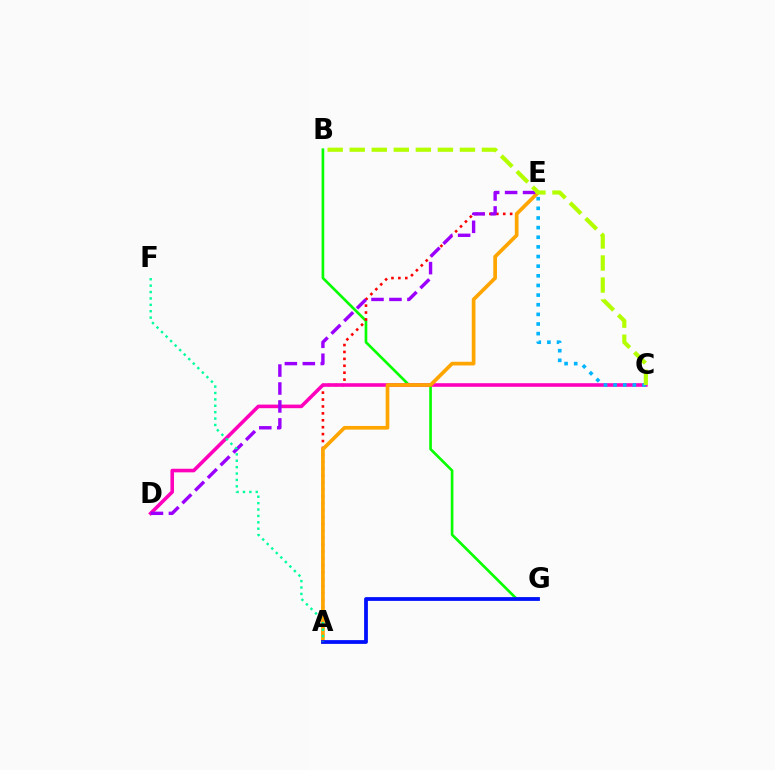{('B', 'G'): [{'color': '#08ff00', 'line_style': 'solid', 'thickness': 1.92}], ('A', 'E'): [{'color': '#ff0000', 'line_style': 'dotted', 'thickness': 1.88}, {'color': '#ffa500', 'line_style': 'solid', 'thickness': 2.66}], ('C', 'D'): [{'color': '#ff00bd', 'line_style': 'solid', 'thickness': 2.58}], ('A', 'G'): [{'color': '#0010ff', 'line_style': 'solid', 'thickness': 2.71}], ('C', 'E'): [{'color': '#00b5ff', 'line_style': 'dotted', 'thickness': 2.62}], ('D', 'E'): [{'color': '#9b00ff', 'line_style': 'dashed', 'thickness': 2.44}], ('B', 'C'): [{'color': '#b3ff00', 'line_style': 'dashed', 'thickness': 2.99}], ('A', 'F'): [{'color': '#00ff9d', 'line_style': 'dotted', 'thickness': 1.74}]}